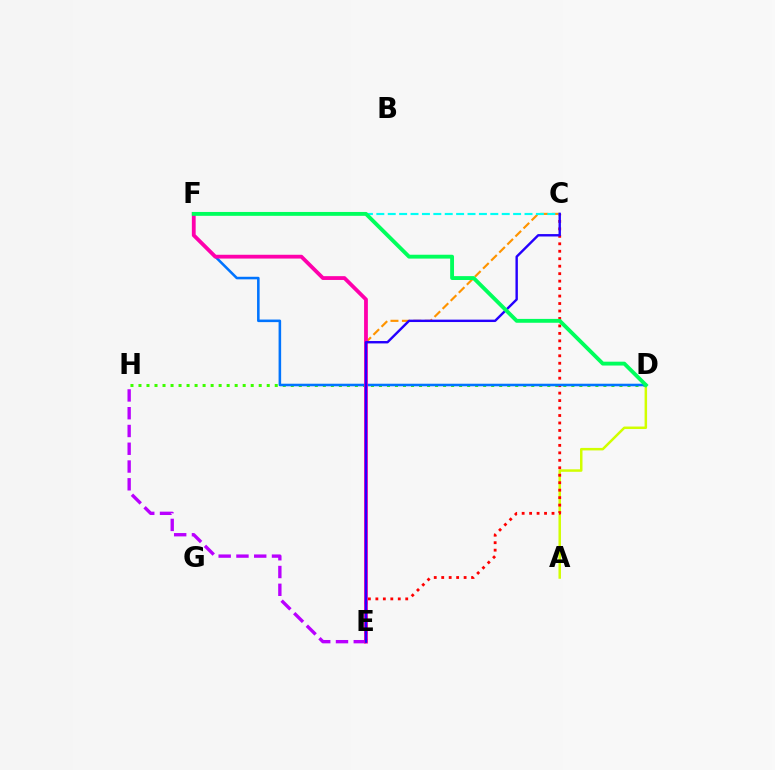{('D', 'H'): [{'color': '#3dff00', 'line_style': 'dotted', 'thickness': 2.18}], ('A', 'D'): [{'color': '#d1ff00', 'line_style': 'solid', 'thickness': 1.8}], ('C', 'E'): [{'color': '#ff0000', 'line_style': 'dotted', 'thickness': 2.03}, {'color': '#ff9400', 'line_style': 'dashed', 'thickness': 1.55}, {'color': '#2500ff', 'line_style': 'solid', 'thickness': 1.73}], ('E', 'H'): [{'color': '#b900ff', 'line_style': 'dashed', 'thickness': 2.41}], ('C', 'F'): [{'color': '#00fff6', 'line_style': 'dashed', 'thickness': 1.55}], ('D', 'F'): [{'color': '#0074ff', 'line_style': 'solid', 'thickness': 1.85}, {'color': '#00ff5c', 'line_style': 'solid', 'thickness': 2.78}], ('E', 'F'): [{'color': '#ff00ac', 'line_style': 'solid', 'thickness': 2.74}]}